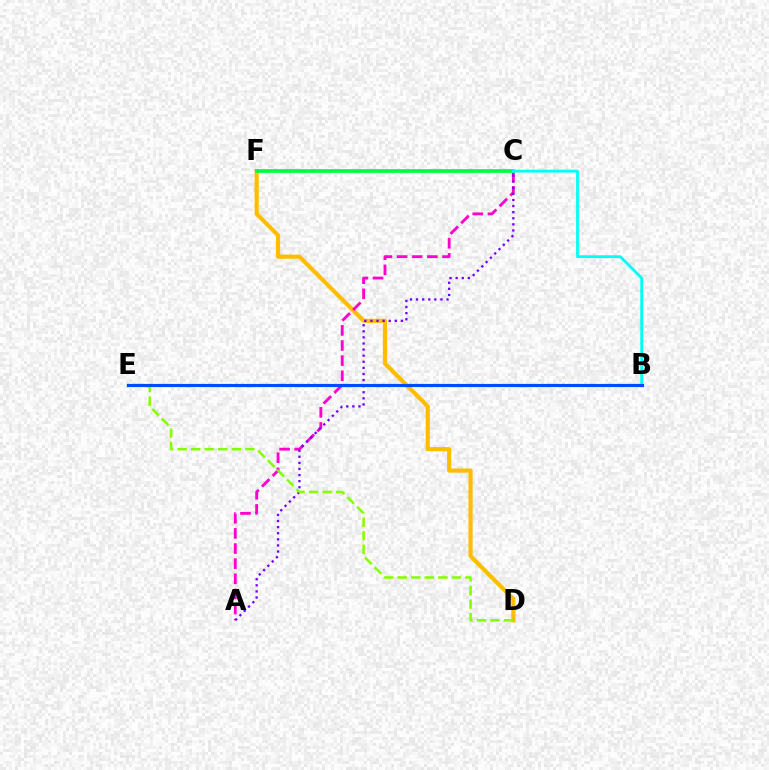{('D', 'F'): [{'color': '#ffbd00', 'line_style': 'solid', 'thickness': 3.0}], ('A', 'C'): [{'color': '#ff00cf', 'line_style': 'dashed', 'thickness': 2.06}, {'color': '#7200ff', 'line_style': 'dotted', 'thickness': 1.66}], ('C', 'F'): [{'color': '#00ff39', 'line_style': 'solid', 'thickness': 2.64}], ('B', 'E'): [{'color': '#ff0000', 'line_style': 'dashed', 'thickness': 1.98}, {'color': '#004bff', 'line_style': 'solid', 'thickness': 2.29}], ('B', 'C'): [{'color': '#00fff6', 'line_style': 'solid', 'thickness': 2.02}], ('D', 'E'): [{'color': '#84ff00', 'line_style': 'dashed', 'thickness': 1.84}]}